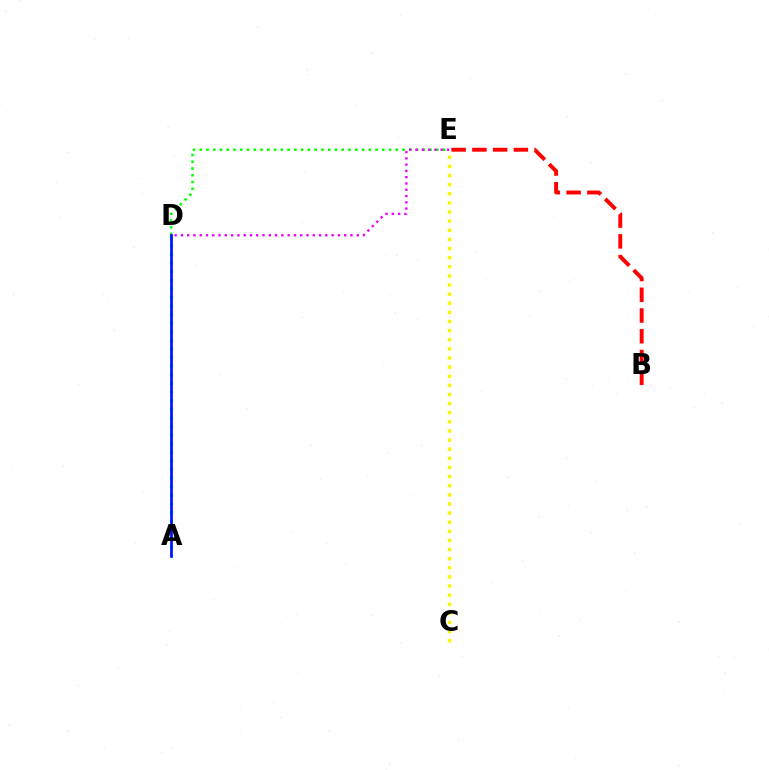{('A', 'D'): [{'color': '#00fff6', 'line_style': 'dotted', 'thickness': 2.34}, {'color': '#0010ff', 'line_style': 'solid', 'thickness': 1.95}], ('B', 'E'): [{'color': '#ff0000', 'line_style': 'dashed', 'thickness': 2.82}], ('D', 'E'): [{'color': '#08ff00', 'line_style': 'dotted', 'thickness': 1.84}, {'color': '#ee00ff', 'line_style': 'dotted', 'thickness': 1.71}], ('C', 'E'): [{'color': '#fcf500', 'line_style': 'dotted', 'thickness': 2.48}]}